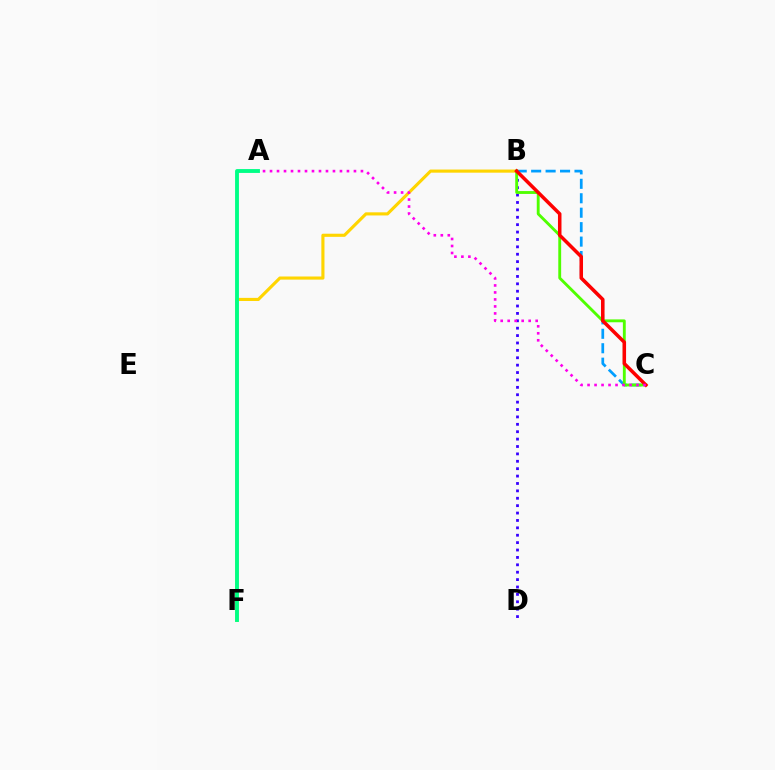{('B', 'F'): [{'color': '#ffd500', 'line_style': 'solid', 'thickness': 2.25}], ('B', 'D'): [{'color': '#3700ff', 'line_style': 'dotted', 'thickness': 2.01}], ('A', 'F'): [{'color': '#00ff86', 'line_style': 'solid', 'thickness': 2.78}], ('B', 'C'): [{'color': '#009eff', 'line_style': 'dashed', 'thickness': 1.96}, {'color': '#4fff00', 'line_style': 'solid', 'thickness': 2.06}, {'color': '#ff0000', 'line_style': 'solid', 'thickness': 2.53}], ('A', 'C'): [{'color': '#ff00ed', 'line_style': 'dotted', 'thickness': 1.9}]}